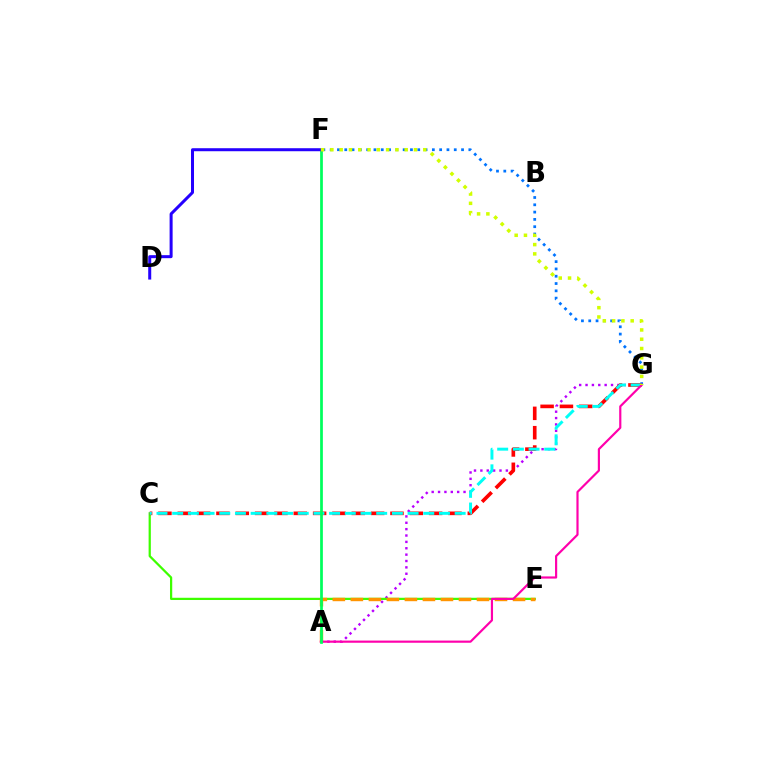{('F', 'G'): [{'color': '#0074ff', 'line_style': 'dotted', 'thickness': 1.98}, {'color': '#d1ff00', 'line_style': 'dotted', 'thickness': 2.52}], ('A', 'G'): [{'color': '#b900ff', 'line_style': 'dotted', 'thickness': 1.73}, {'color': '#ff00ac', 'line_style': 'solid', 'thickness': 1.57}], ('C', 'E'): [{'color': '#3dff00', 'line_style': 'solid', 'thickness': 1.61}], ('A', 'E'): [{'color': '#ff9400', 'line_style': 'dashed', 'thickness': 2.45}], ('C', 'G'): [{'color': '#ff0000', 'line_style': 'dashed', 'thickness': 2.63}, {'color': '#00fff6', 'line_style': 'dashed', 'thickness': 2.13}], ('A', 'F'): [{'color': '#00ff5c', 'line_style': 'solid', 'thickness': 1.97}], ('D', 'F'): [{'color': '#2500ff', 'line_style': 'solid', 'thickness': 2.17}]}